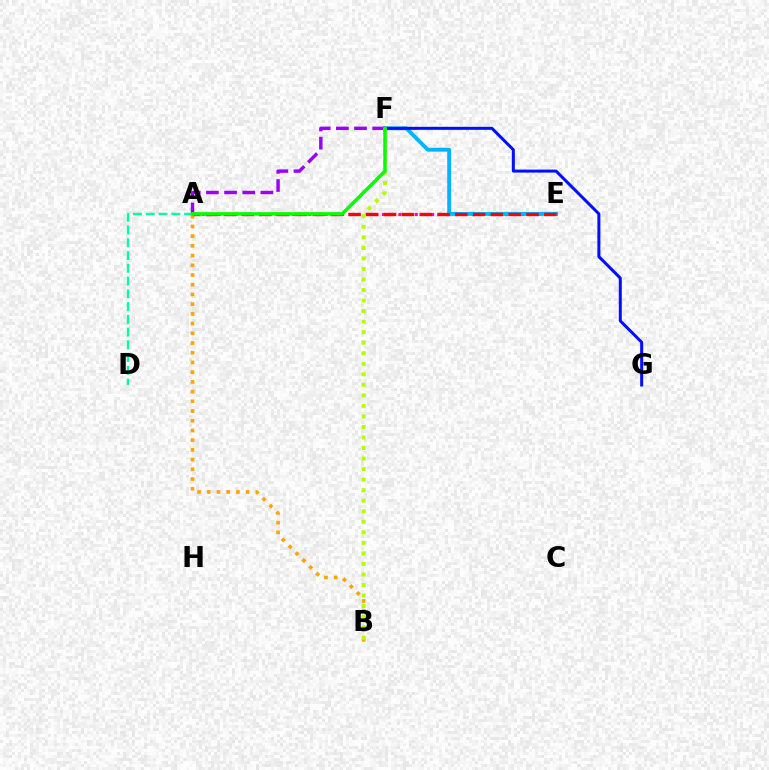{('A', 'B'): [{'color': '#ffa500', 'line_style': 'dotted', 'thickness': 2.64}], ('A', 'E'): [{'color': '#ff00bd', 'line_style': 'dotted', 'thickness': 2.23}, {'color': '#ff0000', 'line_style': 'dashed', 'thickness': 2.42}], ('E', 'F'): [{'color': '#00b5ff', 'line_style': 'solid', 'thickness': 2.79}], ('A', 'F'): [{'color': '#9b00ff', 'line_style': 'dashed', 'thickness': 2.47}, {'color': '#08ff00', 'line_style': 'solid', 'thickness': 2.5}], ('A', 'D'): [{'color': '#00ff9d', 'line_style': 'dashed', 'thickness': 1.73}], ('F', 'G'): [{'color': '#0010ff', 'line_style': 'solid', 'thickness': 2.17}], ('B', 'F'): [{'color': '#b3ff00', 'line_style': 'dotted', 'thickness': 2.86}]}